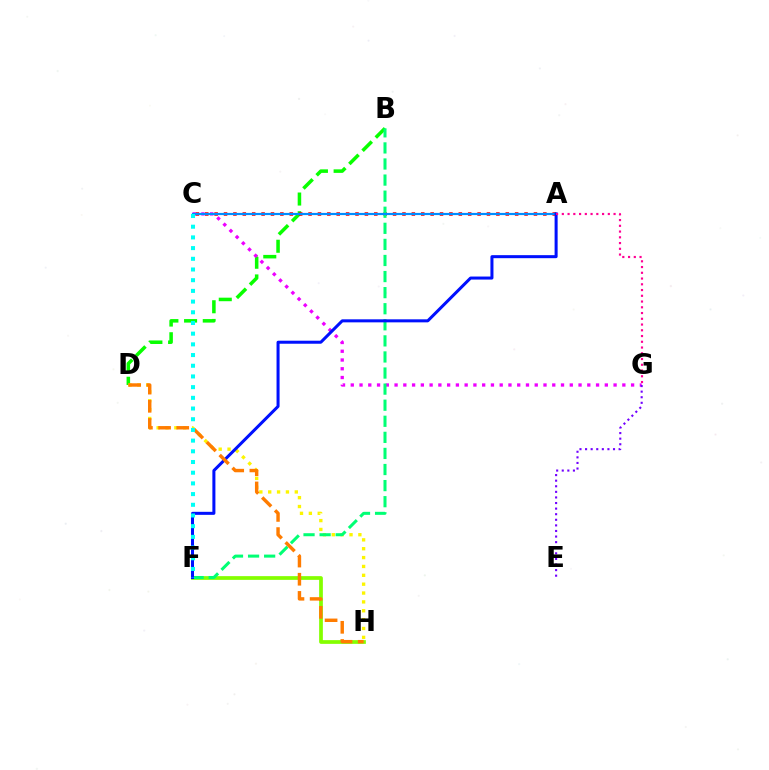{('F', 'H'): [{'color': '#84ff00', 'line_style': 'solid', 'thickness': 2.68}], ('B', 'D'): [{'color': '#08ff00', 'line_style': 'dashed', 'thickness': 2.54}], ('A', 'C'): [{'color': '#ff0000', 'line_style': 'dotted', 'thickness': 2.55}, {'color': '#008cff', 'line_style': 'solid', 'thickness': 1.57}], ('D', 'H'): [{'color': '#fcf500', 'line_style': 'dotted', 'thickness': 2.41}, {'color': '#ff7c00', 'line_style': 'dashed', 'thickness': 2.47}], ('C', 'G'): [{'color': '#ee00ff', 'line_style': 'dotted', 'thickness': 2.38}], ('B', 'F'): [{'color': '#00ff74', 'line_style': 'dashed', 'thickness': 2.18}], ('E', 'G'): [{'color': '#7200ff', 'line_style': 'dotted', 'thickness': 1.52}], ('A', 'F'): [{'color': '#0010ff', 'line_style': 'solid', 'thickness': 2.18}], ('A', 'G'): [{'color': '#ff0094', 'line_style': 'dotted', 'thickness': 1.56}], ('C', 'F'): [{'color': '#00fff6', 'line_style': 'dotted', 'thickness': 2.91}]}